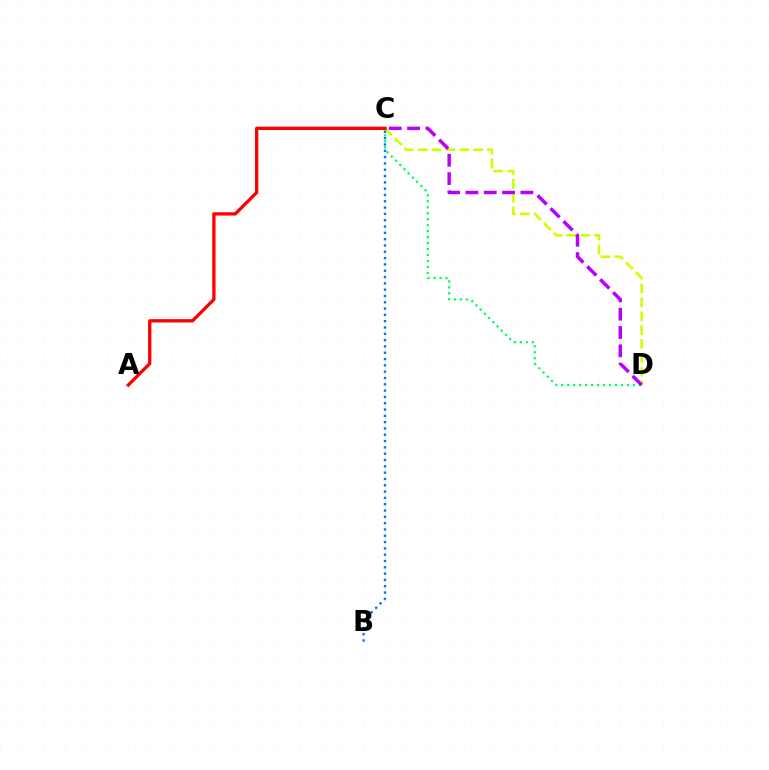{('C', 'D'): [{'color': '#d1ff00', 'line_style': 'dashed', 'thickness': 1.88}, {'color': '#00ff5c', 'line_style': 'dotted', 'thickness': 1.62}, {'color': '#b900ff', 'line_style': 'dashed', 'thickness': 2.49}], ('B', 'C'): [{'color': '#0074ff', 'line_style': 'dotted', 'thickness': 1.71}], ('A', 'C'): [{'color': '#ff0000', 'line_style': 'solid', 'thickness': 2.38}]}